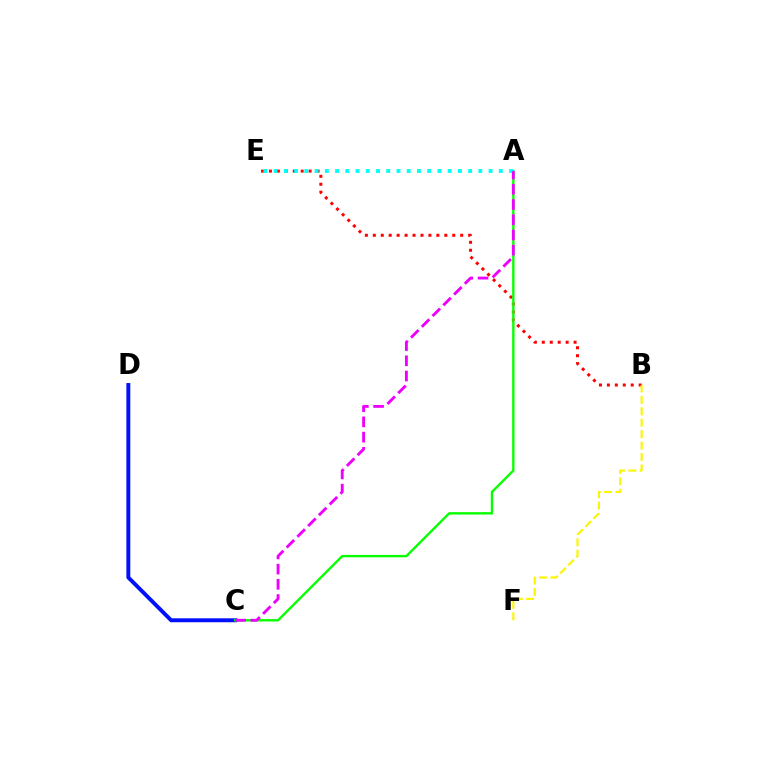{('B', 'E'): [{'color': '#ff0000', 'line_style': 'dotted', 'thickness': 2.16}], ('C', 'D'): [{'color': '#0010ff', 'line_style': 'solid', 'thickness': 2.82}], ('A', 'C'): [{'color': '#08ff00', 'line_style': 'solid', 'thickness': 1.71}, {'color': '#ee00ff', 'line_style': 'dashed', 'thickness': 2.07}], ('B', 'F'): [{'color': '#fcf500', 'line_style': 'dashed', 'thickness': 1.55}], ('A', 'E'): [{'color': '#00fff6', 'line_style': 'dotted', 'thickness': 2.78}]}